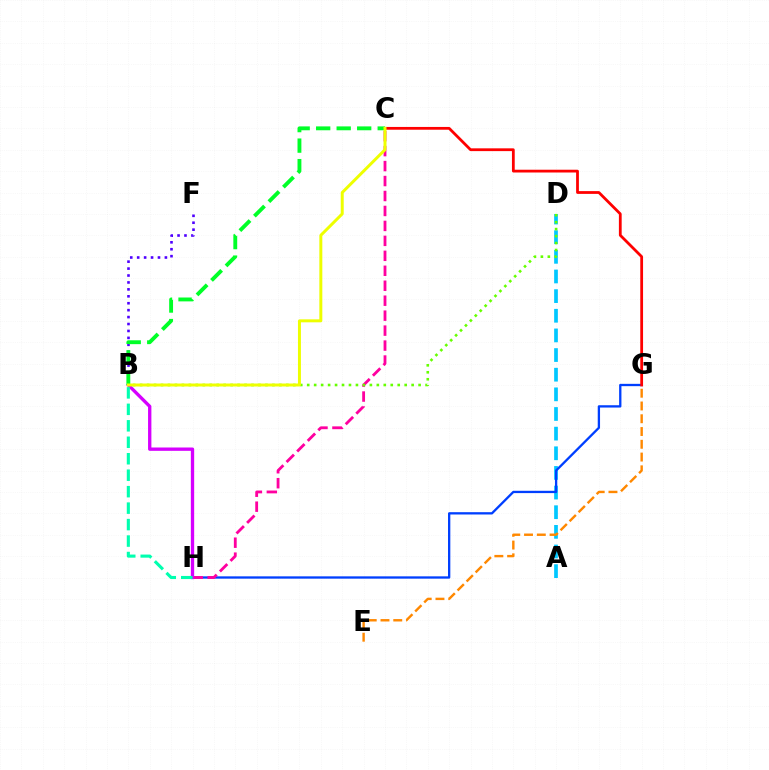{('A', 'D'): [{'color': '#00c7ff', 'line_style': 'dashed', 'thickness': 2.67}], ('G', 'H'): [{'color': '#003fff', 'line_style': 'solid', 'thickness': 1.66}], ('C', 'G'): [{'color': '#ff0000', 'line_style': 'solid', 'thickness': 2.0}], ('C', 'H'): [{'color': '#ff00a0', 'line_style': 'dashed', 'thickness': 2.03}], ('E', 'G'): [{'color': '#ff8800', 'line_style': 'dashed', 'thickness': 1.73}], ('B', 'H'): [{'color': '#d600ff', 'line_style': 'solid', 'thickness': 2.4}, {'color': '#00ffaf', 'line_style': 'dashed', 'thickness': 2.24}], ('B', 'D'): [{'color': '#66ff00', 'line_style': 'dotted', 'thickness': 1.89}], ('B', 'F'): [{'color': '#4f00ff', 'line_style': 'dotted', 'thickness': 1.88}], ('B', 'C'): [{'color': '#00ff27', 'line_style': 'dashed', 'thickness': 2.79}, {'color': '#eeff00', 'line_style': 'solid', 'thickness': 2.14}]}